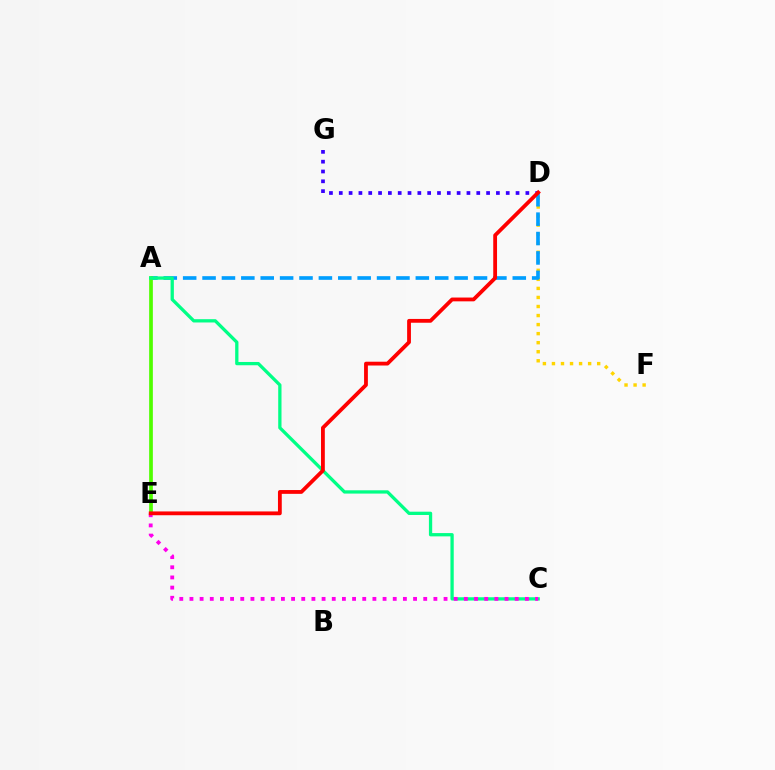{('D', 'F'): [{'color': '#ffd500', 'line_style': 'dotted', 'thickness': 2.46}], ('D', 'G'): [{'color': '#3700ff', 'line_style': 'dotted', 'thickness': 2.67}], ('A', 'D'): [{'color': '#009eff', 'line_style': 'dashed', 'thickness': 2.63}], ('A', 'E'): [{'color': '#4fff00', 'line_style': 'solid', 'thickness': 2.66}], ('A', 'C'): [{'color': '#00ff86', 'line_style': 'solid', 'thickness': 2.37}], ('C', 'E'): [{'color': '#ff00ed', 'line_style': 'dotted', 'thickness': 2.76}], ('D', 'E'): [{'color': '#ff0000', 'line_style': 'solid', 'thickness': 2.74}]}